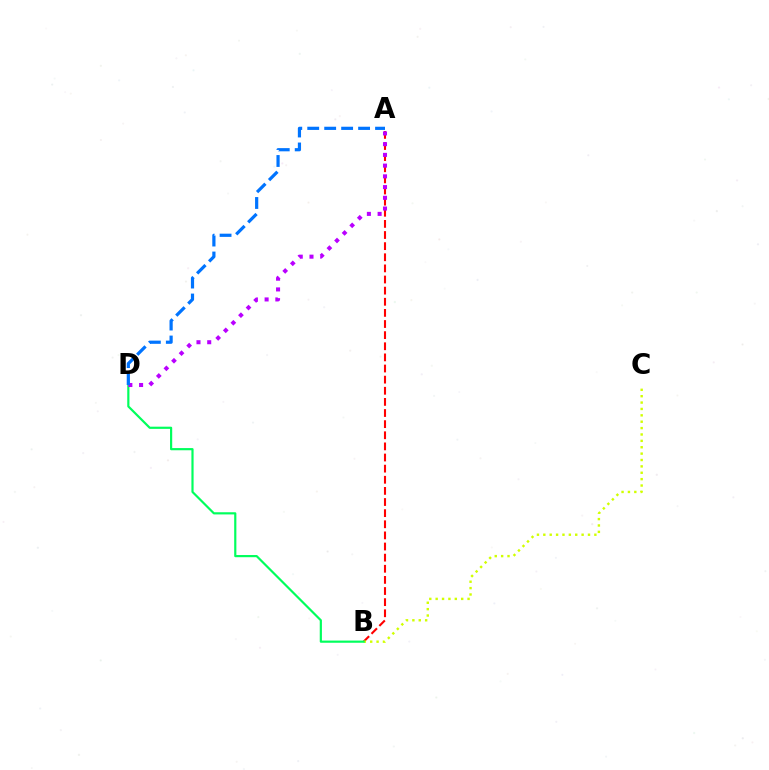{('A', 'B'): [{'color': '#ff0000', 'line_style': 'dashed', 'thickness': 1.51}], ('B', 'C'): [{'color': '#d1ff00', 'line_style': 'dotted', 'thickness': 1.73}], ('B', 'D'): [{'color': '#00ff5c', 'line_style': 'solid', 'thickness': 1.57}], ('A', 'D'): [{'color': '#b900ff', 'line_style': 'dotted', 'thickness': 2.92}, {'color': '#0074ff', 'line_style': 'dashed', 'thickness': 2.3}]}